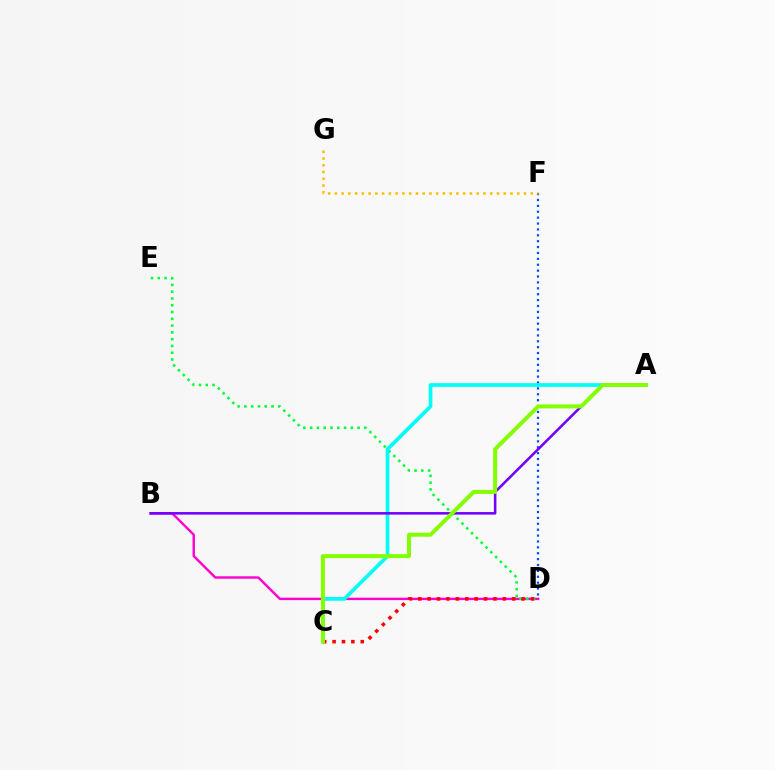{('B', 'D'): [{'color': '#ff00cf', 'line_style': 'solid', 'thickness': 1.73}], ('D', 'E'): [{'color': '#00ff39', 'line_style': 'dotted', 'thickness': 1.84}], ('D', 'F'): [{'color': '#004bff', 'line_style': 'dotted', 'thickness': 1.6}], ('A', 'C'): [{'color': '#00fff6', 'line_style': 'solid', 'thickness': 2.65}, {'color': '#84ff00', 'line_style': 'solid', 'thickness': 2.88}], ('A', 'B'): [{'color': '#7200ff', 'line_style': 'solid', 'thickness': 1.83}], ('F', 'G'): [{'color': '#ffbd00', 'line_style': 'dotted', 'thickness': 1.84}], ('C', 'D'): [{'color': '#ff0000', 'line_style': 'dotted', 'thickness': 2.55}]}